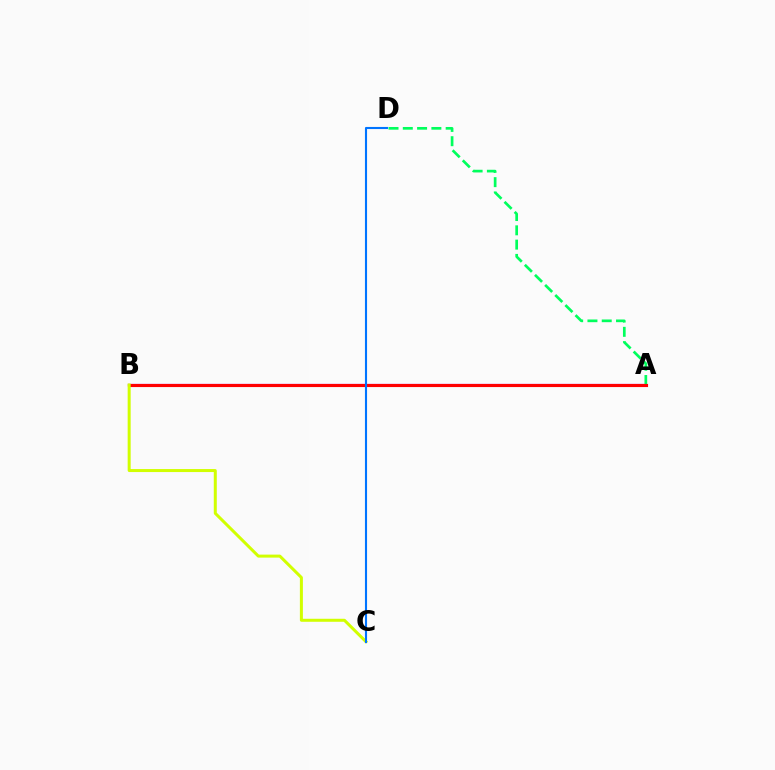{('A', 'B'): [{'color': '#b900ff', 'line_style': 'solid', 'thickness': 1.58}, {'color': '#ff0000', 'line_style': 'solid', 'thickness': 2.25}], ('A', 'D'): [{'color': '#00ff5c', 'line_style': 'dashed', 'thickness': 1.94}], ('B', 'C'): [{'color': '#d1ff00', 'line_style': 'solid', 'thickness': 2.16}], ('C', 'D'): [{'color': '#0074ff', 'line_style': 'solid', 'thickness': 1.52}]}